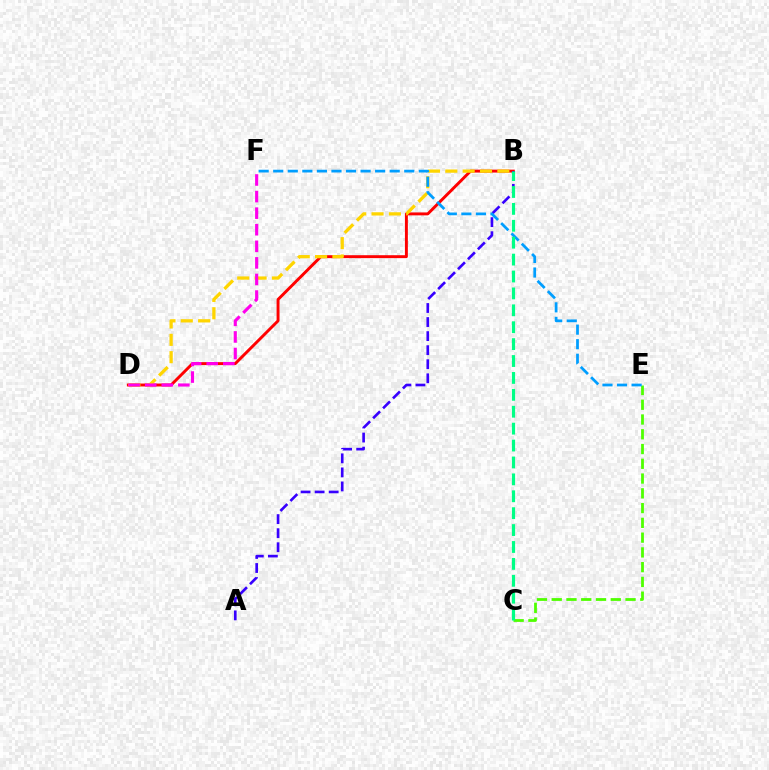{('B', 'D'): [{'color': '#ff0000', 'line_style': 'solid', 'thickness': 2.11}, {'color': '#ffd500', 'line_style': 'dashed', 'thickness': 2.36}], ('D', 'F'): [{'color': '#ff00ed', 'line_style': 'dashed', 'thickness': 2.25}], ('C', 'E'): [{'color': '#4fff00', 'line_style': 'dashed', 'thickness': 2.01}], ('A', 'B'): [{'color': '#3700ff', 'line_style': 'dashed', 'thickness': 1.91}], ('E', 'F'): [{'color': '#009eff', 'line_style': 'dashed', 'thickness': 1.98}], ('B', 'C'): [{'color': '#00ff86', 'line_style': 'dashed', 'thickness': 2.3}]}